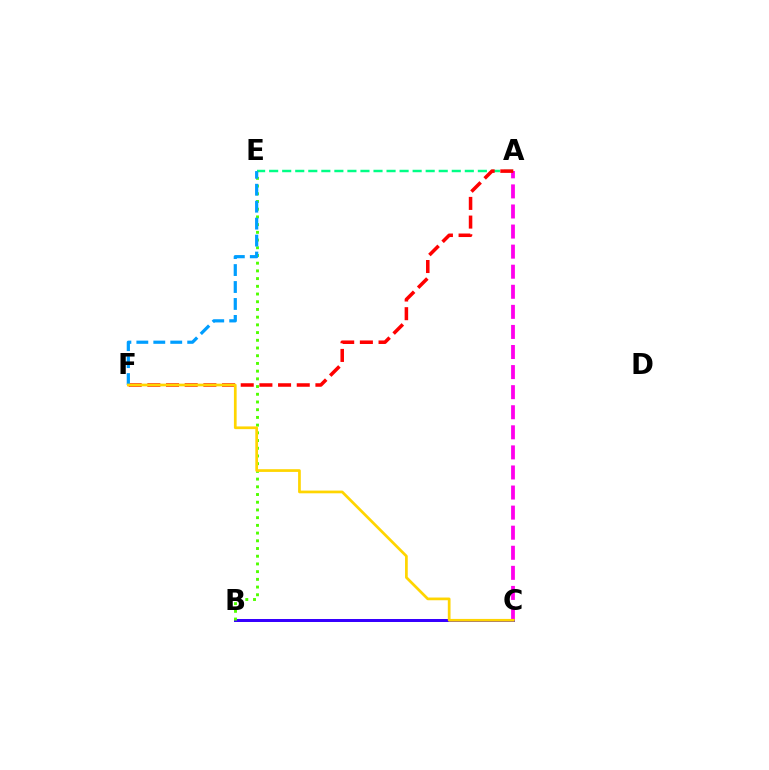{('B', 'C'): [{'color': '#3700ff', 'line_style': 'solid', 'thickness': 2.15}], ('A', 'C'): [{'color': '#ff00ed', 'line_style': 'dashed', 'thickness': 2.73}], ('A', 'E'): [{'color': '#00ff86', 'line_style': 'dashed', 'thickness': 1.77}], ('B', 'E'): [{'color': '#4fff00', 'line_style': 'dotted', 'thickness': 2.1}], ('A', 'F'): [{'color': '#ff0000', 'line_style': 'dashed', 'thickness': 2.54}], ('E', 'F'): [{'color': '#009eff', 'line_style': 'dashed', 'thickness': 2.3}], ('C', 'F'): [{'color': '#ffd500', 'line_style': 'solid', 'thickness': 1.96}]}